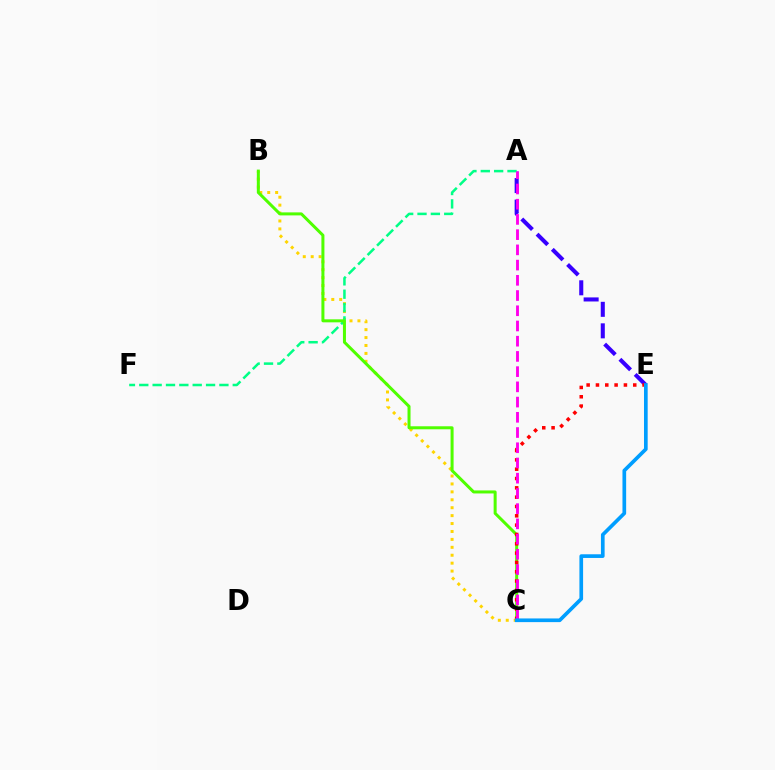{('A', 'E'): [{'color': '#3700ff', 'line_style': 'dashed', 'thickness': 2.92}], ('B', 'C'): [{'color': '#ffd500', 'line_style': 'dotted', 'thickness': 2.15}, {'color': '#4fff00', 'line_style': 'solid', 'thickness': 2.17}], ('A', 'F'): [{'color': '#00ff86', 'line_style': 'dashed', 'thickness': 1.81}], ('C', 'E'): [{'color': '#ff0000', 'line_style': 'dotted', 'thickness': 2.53}, {'color': '#009eff', 'line_style': 'solid', 'thickness': 2.65}], ('A', 'C'): [{'color': '#ff00ed', 'line_style': 'dashed', 'thickness': 2.07}]}